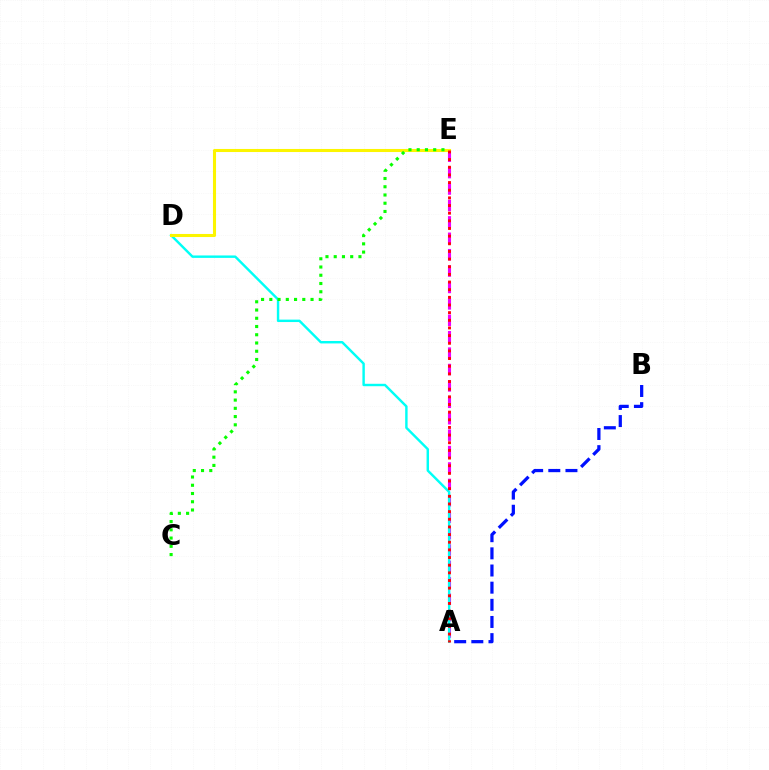{('A', 'E'): [{'color': '#ee00ff', 'line_style': 'dashed', 'thickness': 2.23}, {'color': '#ff0000', 'line_style': 'dotted', 'thickness': 2.08}], ('A', 'B'): [{'color': '#0010ff', 'line_style': 'dashed', 'thickness': 2.33}], ('A', 'D'): [{'color': '#00fff6', 'line_style': 'solid', 'thickness': 1.75}], ('D', 'E'): [{'color': '#fcf500', 'line_style': 'solid', 'thickness': 2.2}], ('C', 'E'): [{'color': '#08ff00', 'line_style': 'dotted', 'thickness': 2.24}]}